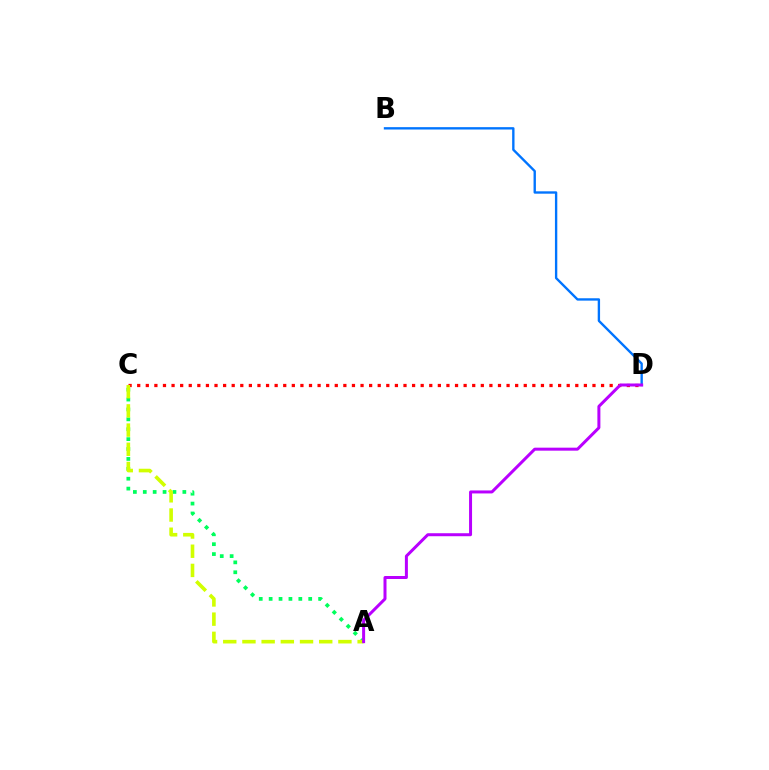{('A', 'C'): [{'color': '#00ff5c', 'line_style': 'dotted', 'thickness': 2.69}, {'color': '#d1ff00', 'line_style': 'dashed', 'thickness': 2.61}], ('C', 'D'): [{'color': '#ff0000', 'line_style': 'dotted', 'thickness': 2.33}], ('B', 'D'): [{'color': '#0074ff', 'line_style': 'solid', 'thickness': 1.7}], ('A', 'D'): [{'color': '#b900ff', 'line_style': 'solid', 'thickness': 2.16}]}